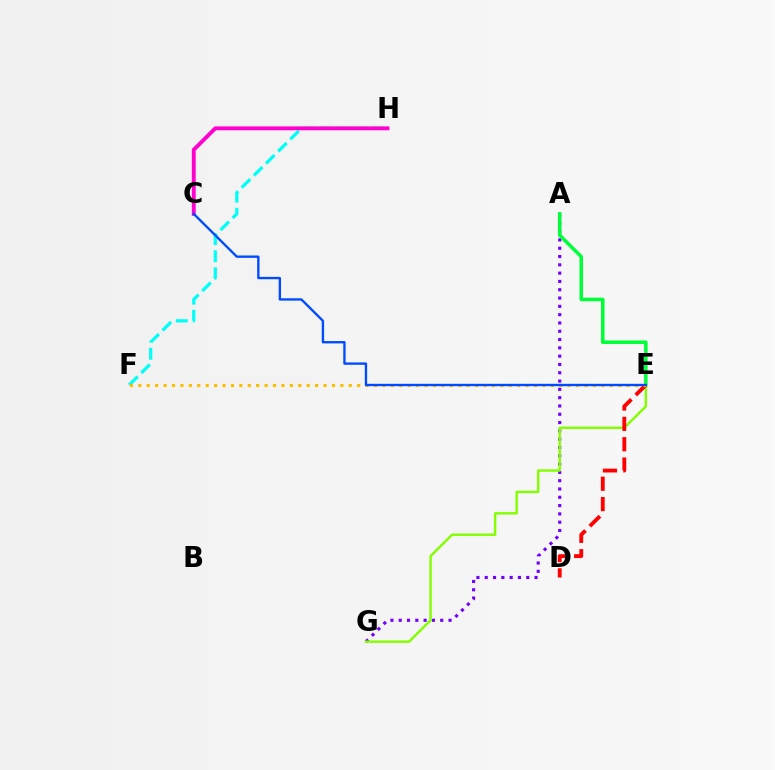{('A', 'G'): [{'color': '#7200ff', 'line_style': 'dotted', 'thickness': 2.26}], ('F', 'H'): [{'color': '#00fff6', 'line_style': 'dashed', 'thickness': 2.33}], ('A', 'E'): [{'color': '#00ff39', 'line_style': 'solid', 'thickness': 2.54}], ('E', 'G'): [{'color': '#84ff00', 'line_style': 'solid', 'thickness': 1.75}], ('D', 'E'): [{'color': '#ff0000', 'line_style': 'dashed', 'thickness': 2.76}], ('C', 'H'): [{'color': '#ff00cf', 'line_style': 'solid', 'thickness': 2.8}], ('E', 'F'): [{'color': '#ffbd00', 'line_style': 'dotted', 'thickness': 2.29}], ('C', 'E'): [{'color': '#004bff', 'line_style': 'solid', 'thickness': 1.7}]}